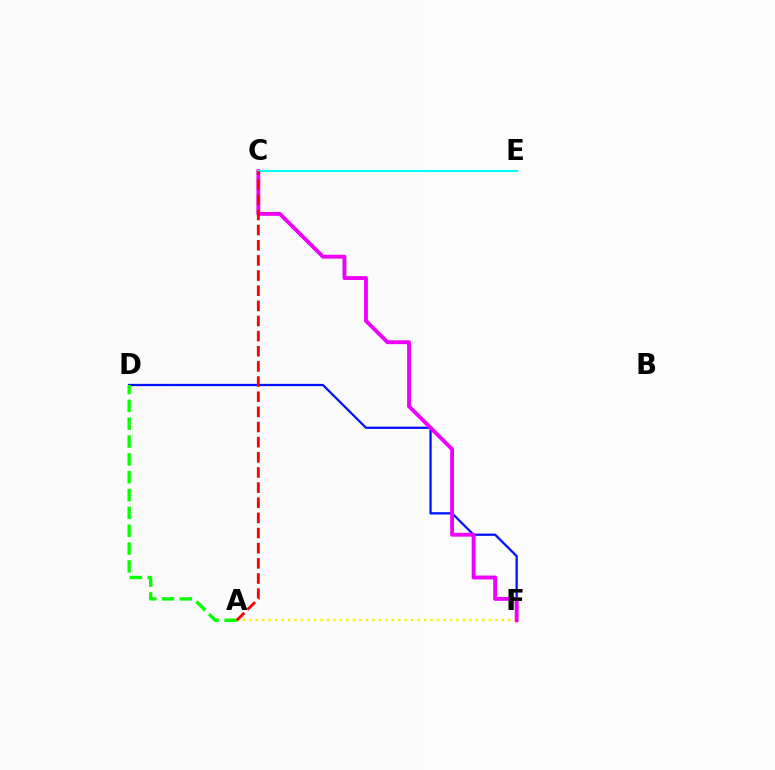{('A', 'F'): [{'color': '#fcf500', 'line_style': 'dotted', 'thickness': 1.76}], ('D', 'F'): [{'color': '#0010ff', 'line_style': 'solid', 'thickness': 1.63}], ('C', 'F'): [{'color': '#ee00ff', 'line_style': 'solid', 'thickness': 2.78}], ('A', 'D'): [{'color': '#08ff00', 'line_style': 'dashed', 'thickness': 2.42}], ('C', 'E'): [{'color': '#00fff6', 'line_style': 'solid', 'thickness': 1.51}], ('A', 'C'): [{'color': '#ff0000', 'line_style': 'dashed', 'thickness': 2.06}]}